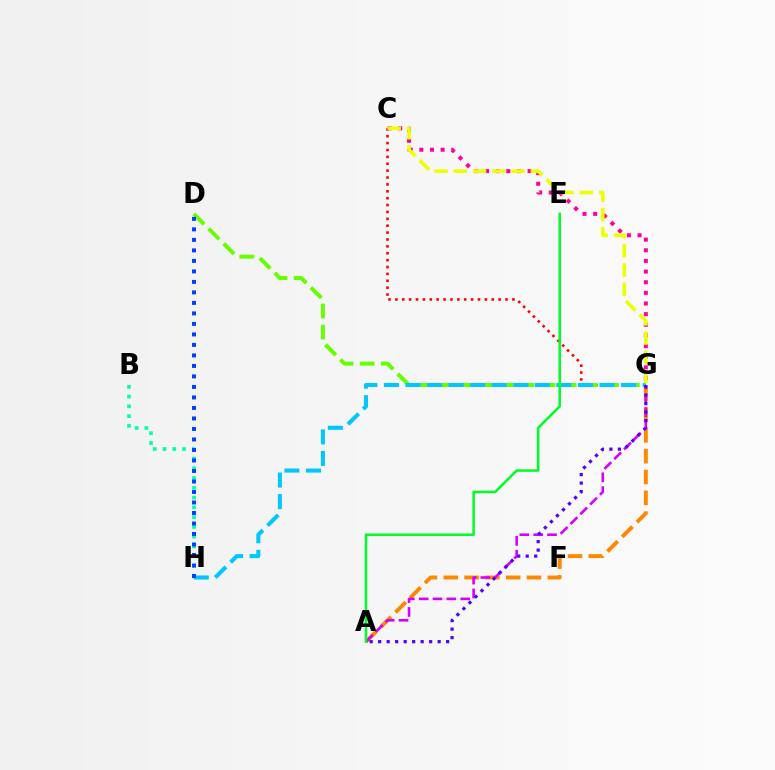{('C', 'G'): [{'color': '#ff0000', 'line_style': 'dotted', 'thickness': 1.87}, {'color': '#ff00a0', 'line_style': 'dotted', 'thickness': 2.89}, {'color': '#eeff00', 'line_style': 'dashed', 'thickness': 2.62}], ('D', 'G'): [{'color': '#66ff00', 'line_style': 'dashed', 'thickness': 2.86}], ('B', 'H'): [{'color': '#00ffaf', 'line_style': 'dotted', 'thickness': 2.65}], ('G', 'H'): [{'color': '#00c7ff', 'line_style': 'dashed', 'thickness': 2.93}], ('A', 'G'): [{'color': '#ff8800', 'line_style': 'dashed', 'thickness': 2.83}, {'color': '#d600ff', 'line_style': 'dashed', 'thickness': 1.88}, {'color': '#4f00ff', 'line_style': 'dotted', 'thickness': 2.31}], ('D', 'H'): [{'color': '#003fff', 'line_style': 'dotted', 'thickness': 2.85}], ('A', 'E'): [{'color': '#00ff27', 'line_style': 'solid', 'thickness': 1.82}]}